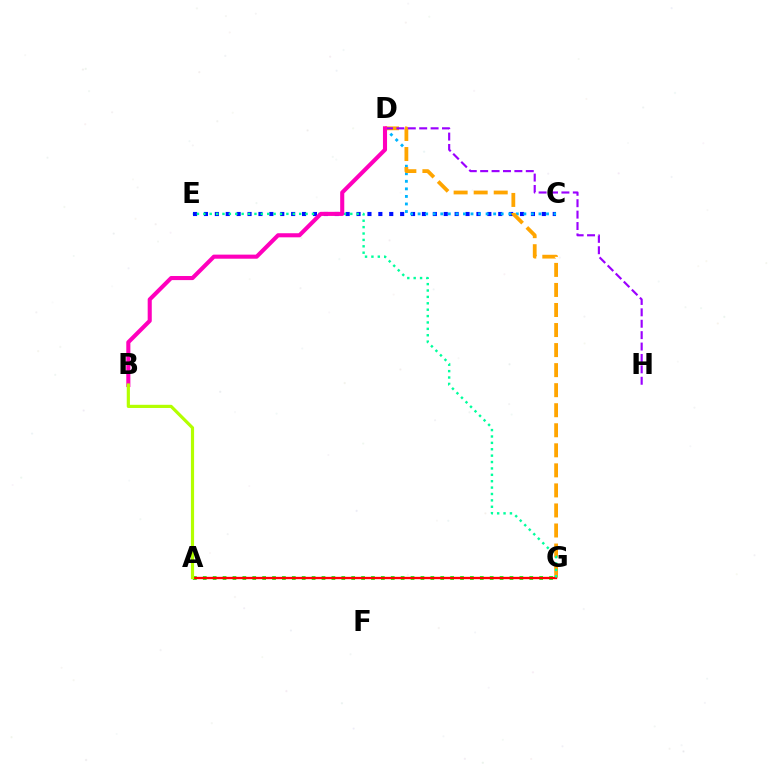{('A', 'G'): [{'color': '#08ff00', 'line_style': 'dotted', 'thickness': 2.69}, {'color': '#ff0000', 'line_style': 'solid', 'thickness': 1.68}], ('C', 'E'): [{'color': '#0010ff', 'line_style': 'dotted', 'thickness': 2.96}], ('C', 'D'): [{'color': '#00b5ff', 'line_style': 'dotted', 'thickness': 2.05}], ('D', 'G'): [{'color': '#ffa500', 'line_style': 'dashed', 'thickness': 2.72}], ('D', 'H'): [{'color': '#9b00ff', 'line_style': 'dashed', 'thickness': 1.55}], ('E', 'G'): [{'color': '#00ff9d', 'line_style': 'dotted', 'thickness': 1.74}], ('B', 'D'): [{'color': '#ff00bd', 'line_style': 'solid', 'thickness': 2.94}], ('A', 'B'): [{'color': '#b3ff00', 'line_style': 'solid', 'thickness': 2.29}]}